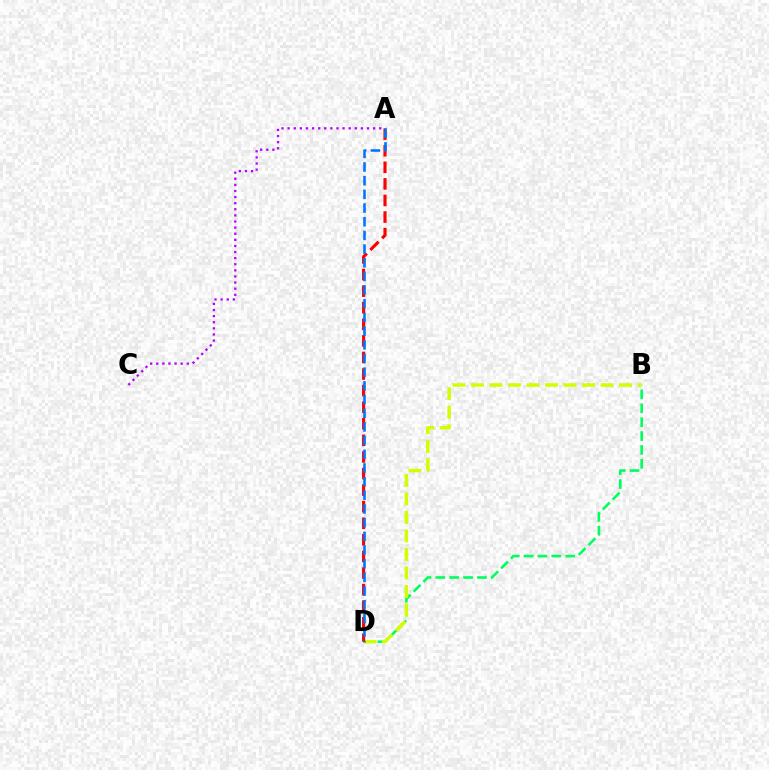{('B', 'D'): [{'color': '#00ff5c', 'line_style': 'dashed', 'thickness': 1.88}, {'color': '#d1ff00', 'line_style': 'dashed', 'thickness': 2.51}], ('A', 'D'): [{'color': '#ff0000', 'line_style': 'dashed', 'thickness': 2.25}, {'color': '#0074ff', 'line_style': 'dashed', 'thickness': 1.86}], ('A', 'C'): [{'color': '#b900ff', 'line_style': 'dotted', 'thickness': 1.66}]}